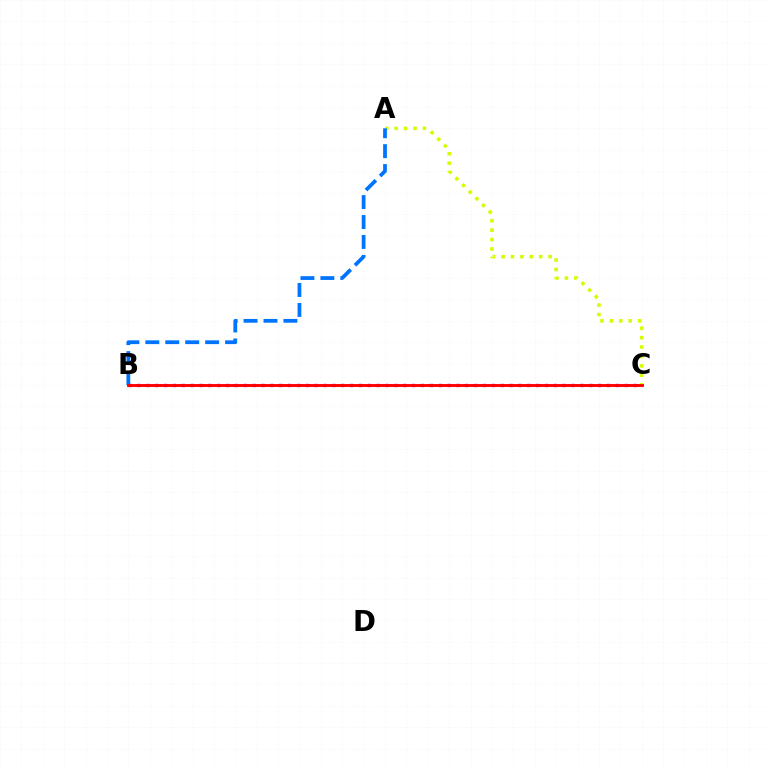{('B', 'C'): [{'color': '#00ff5c', 'line_style': 'dotted', 'thickness': 2.03}, {'color': '#b900ff', 'line_style': 'dotted', 'thickness': 2.41}, {'color': '#ff0000', 'line_style': 'solid', 'thickness': 2.08}], ('A', 'C'): [{'color': '#d1ff00', 'line_style': 'dotted', 'thickness': 2.56}], ('A', 'B'): [{'color': '#0074ff', 'line_style': 'dashed', 'thickness': 2.71}]}